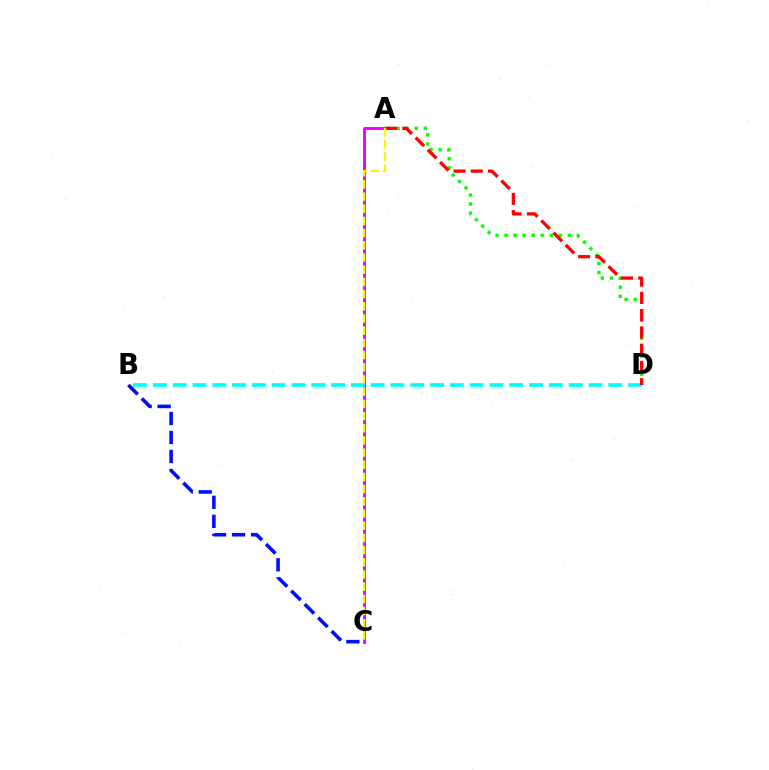{('A', 'C'): [{'color': '#ee00ff', 'line_style': 'solid', 'thickness': 2.1}, {'color': '#fcf500', 'line_style': 'dashed', 'thickness': 1.66}], ('A', 'D'): [{'color': '#08ff00', 'line_style': 'dotted', 'thickness': 2.46}, {'color': '#ff0000', 'line_style': 'dashed', 'thickness': 2.34}], ('B', 'D'): [{'color': '#00fff6', 'line_style': 'dashed', 'thickness': 2.69}], ('B', 'C'): [{'color': '#0010ff', 'line_style': 'dashed', 'thickness': 2.58}]}